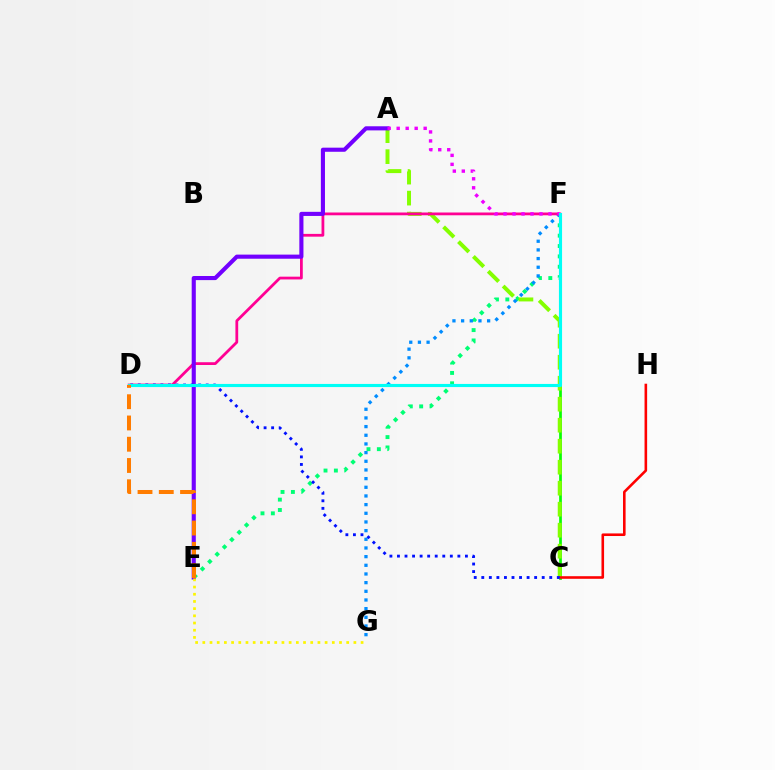{('C', 'F'): [{'color': '#08ff00', 'line_style': 'solid', 'thickness': 1.96}], ('E', 'F'): [{'color': '#00ff74', 'line_style': 'dotted', 'thickness': 2.81}], ('F', 'G'): [{'color': '#008cff', 'line_style': 'dotted', 'thickness': 2.36}], ('A', 'C'): [{'color': '#84ff00', 'line_style': 'dashed', 'thickness': 2.85}], ('D', 'F'): [{'color': '#ff0094', 'line_style': 'solid', 'thickness': 2.0}, {'color': '#00fff6', 'line_style': 'solid', 'thickness': 2.25}], ('C', 'H'): [{'color': '#ff0000', 'line_style': 'solid', 'thickness': 1.87}], ('A', 'E'): [{'color': '#7200ff', 'line_style': 'solid', 'thickness': 2.96}], ('E', 'G'): [{'color': '#fcf500', 'line_style': 'dotted', 'thickness': 1.95}], ('C', 'D'): [{'color': '#0010ff', 'line_style': 'dotted', 'thickness': 2.05}], ('A', 'F'): [{'color': '#ee00ff', 'line_style': 'dotted', 'thickness': 2.44}], ('D', 'E'): [{'color': '#ff7c00', 'line_style': 'dashed', 'thickness': 2.89}]}